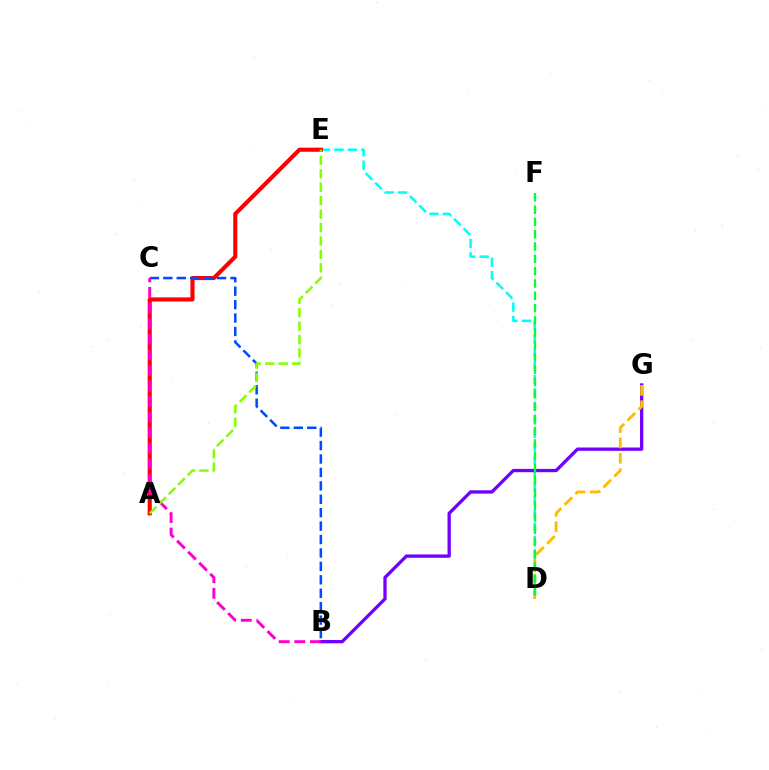{('D', 'E'): [{'color': '#00fff6', 'line_style': 'dashed', 'thickness': 1.82}], ('A', 'E'): [{'color': '#ff0000', 'line_style': 'solid', 'thickness': 2.96}, {'color': '#84ff00', 'line_style': 'dashed', 'thickness': 1.83}], ('B', 'G'): [{'color': '#7200ff', 'line_style': 'solid', 'thickness': 2.39}], ('D', 'G'): [{'color': '#ffbd00', 'line_style': 'dashed', 'thickness': 2.09}], ('D', 'F'): [{'color': '#00ff39', 'line_style': 'dashed', 'thickness': 1.67}], ('B', 'C'): [{'color': '#004bff', 'line_style': 'dashed', 'thickness': 1.82}, {'color': '#ff00cf', 'line_style': 'dashed', 'thickness': 2.12}]}